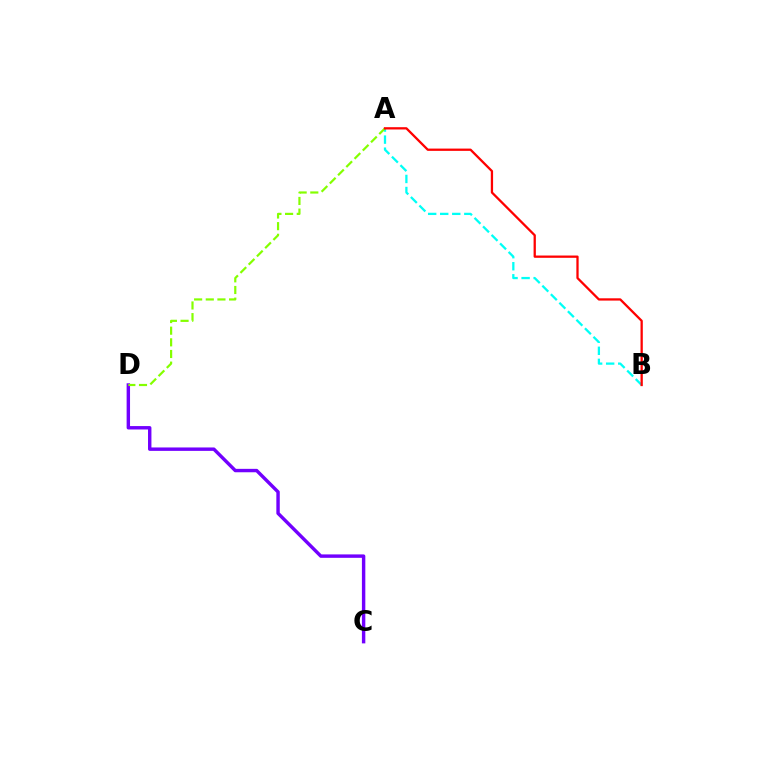{('C', 'D'): [{'color': '#7200ff', 'line_style': 'solid', 'thickness': 2.46}], ('A', 'B'): [{'color': '#00fff6', 'line_style': 'dashed', 'thickness': 1.64}, {'color': '#ff0000', 'line_style': 'solid', 'thickness': 1.64}], ('A', 'D'): [{'color': '#84ff00', 'line_style': 'dashed', 'thickness': 1.58}]}